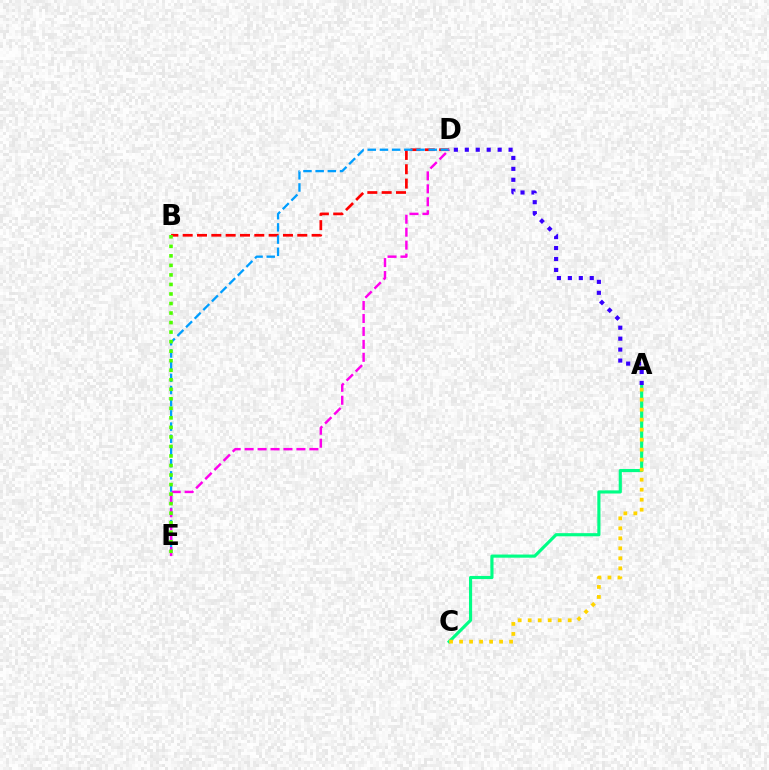{('B', 'D'): [{'color': '#ff0000', 'line_style': 'dashed', 'thickness': 1.95}], ('D', 'E'): [{'color': '#009eff', 'line_style': 'dashed', 'thickness': 1.66}, {'color': '#ff00ed', 'line_style': 'dashed', 'thickness': 1.76}], ('A', 'C'): [{'color': '#00ff86', 'line_style': 'solid', 'thickness': 2.26}, {'color': '#ffd500', 'line_style': 'dotted', 'thickness': 2.72}], ('A', 'D'): [{'color': '#3700ff', 'line_style': 'dotted', 'thickness': 2.97}], ('B', 'E'): [{'color': '#4fff00', 'line_style': 'dotted', 'thickness': 2.59}]}